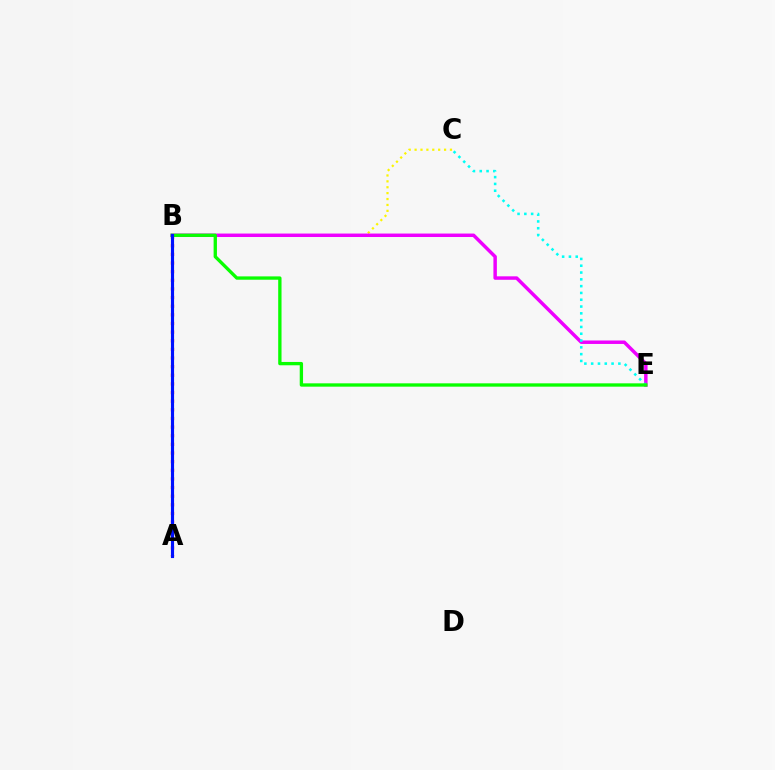{('B', 'C'): [{'color': '#fcf500', 'line_style': 'dotted', 'thickness': 1.6}], ('B', 'E'): [{'color': '#ee00ff', 'line_style': 'solid', 'thickness': 2.49}, {'color': '#08ff00', 'line_style': 'solid', 'thickness': 2.39}], ('A', 'B'): [{'color': '#ff0000', 'line_style': 'dotted', 'thickness': 2.35}, {'color': '#0010ff', 'line_style': 'solid', 'thickness': 2.26}], ('C', 'E'): [{'color': '#00fff6', 'line_style': 'dotted', 'thickness': 1.85}]}